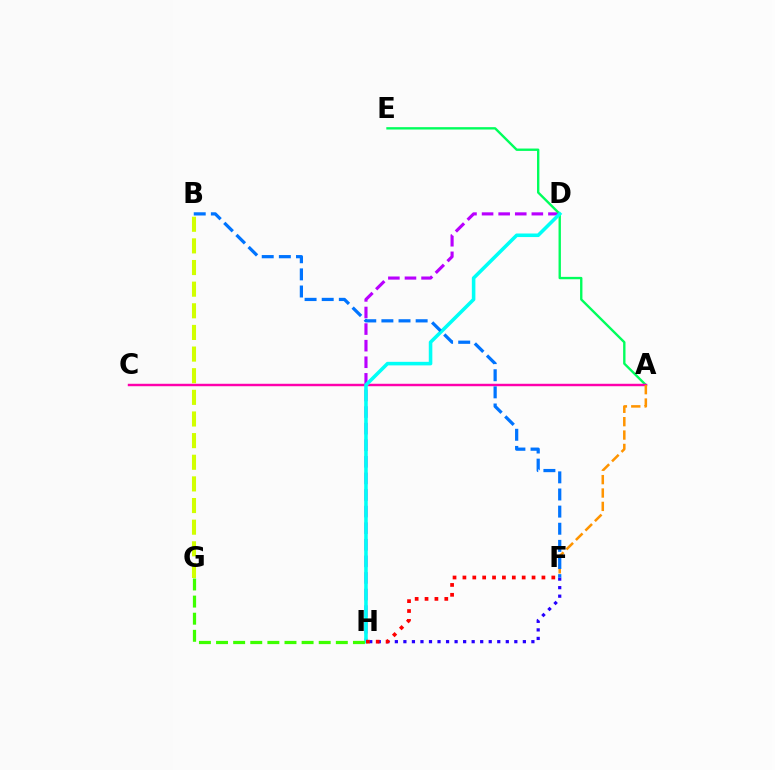{('D', 'H'): [{'color': '#b900ff', 'line_style': 'dashed', 'thickness': 2.25}, {'color': '#00fff6', 'line_style': 'solid', 'thickness': 2.56}], ('F', 'H'): [{'color': '#2500ff', 'line_style': 'dotted', 'thickness': 2.32}, {'color': '#ff0000', 'line_style': 'dotted', 'thickness': 2.68}], ('A', 'E'): [{'color': '#00ff5c', 'line_style': 'solid', 'thickness': 1.71}], ('A', 'C'): [{'color': '#ff00ac', 'line_style': 'solid', 'thickness': 1.76}], ('A', 'F'): [{'color': '#ff9400', 'line_style': 'dashed', 'thickness': 1.82}], ('B', 'F'): [{'color': '#0074ff', 'line_style': 'dashed', 'thickness': 2.33}], ('G', 'H'): [{'color': '#3dff00', 'line_style': 'dashed', 'thickness': 2.32}], ('B', 'G'): [{'color': '#d1ff00', 'line_style': 'dashed', 'thickness': 2.94}]}